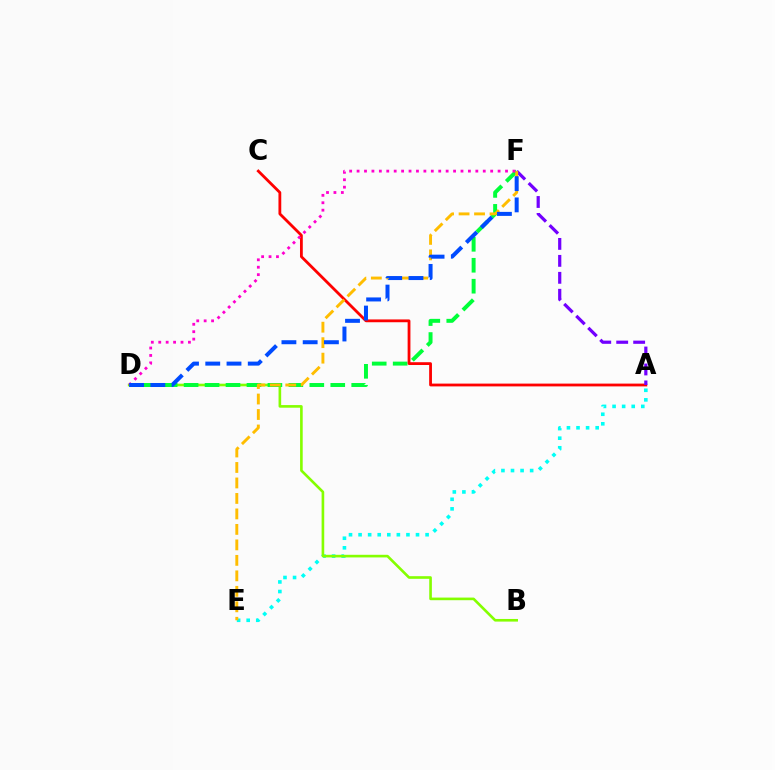{('A', 'E'): [{'color': '#00fff6', 'line_style': 'dotted', 'thickness': 2.6}], ('B', 'D'): [{'color': '#84ff00', 'line_style': 'solid', 'thickness': 1.89}], ('D', 'F'): [{'color': '#00ff39', 'line_style': 'dashed', 'thickness': 2.85}, {'color': '#ff00cf', 'line_style': 'dotted', 'thickness': 2.02}, {'color': '#004bff', 'line_style': 'dashed', 'thickness': 2.89}], ('A', 'C'): [{'color': '#ff0000', 'line_style': 'solid', 'thickness': 2.02}], ('A', 'F'): [{'color': '#7200ff', 'line_style': 'dashed', 'thickness': 2.3}], ('E', 'F'): [{'color': '#ffbd00', 'line_style': 'dashed', 'thickness': 2.1}]}